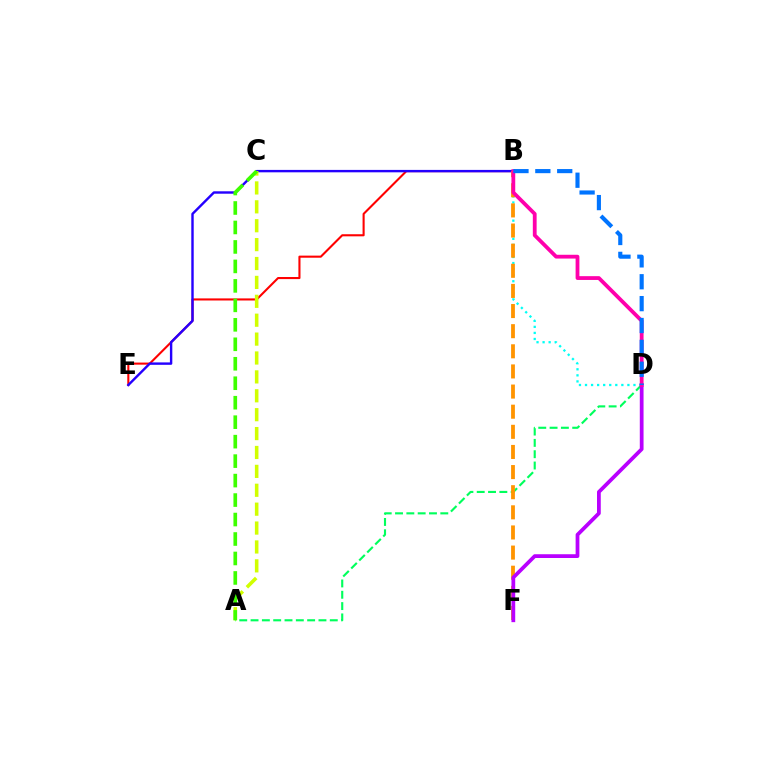{('B', 'D'): [{'color': '#00fff6', 'line_style': 'dotted', 'thickness': 1.65}, {'color': '#ff00ac', 'line_style': 'solid', 'thickness': 2.73}, {'color': '#0074ff', 'line_style': 'dashed', 'thickness': 2.97}], ('B', 'E'): [{'color': '#ff0000', 'line_style': 'solid', 'thickness': 1.51}, {'color': '#2500ff', 'line_style': 'solid', 'thickness': 1.74}], ('A', 'D'): [{'color': '#00ff5c', 'line_style': 'dashed', 'thickness': 1.54}], ('A', 'C'): [{'color': '#d1ff00', 'line_style': 'dashed', 'thickness': 2.57}, {'color': '#3dff00', 'line_style': 'dashed', 'thickness': 2.65}], ('B', 'F'): [{'color': '#ff9400', 'line_style': 'dashed', 'thickness': 2.73}], ('D', 'F'): [{'color': '#b900ff', 'line_style': 'solid', 'thickness': 2.71}]}